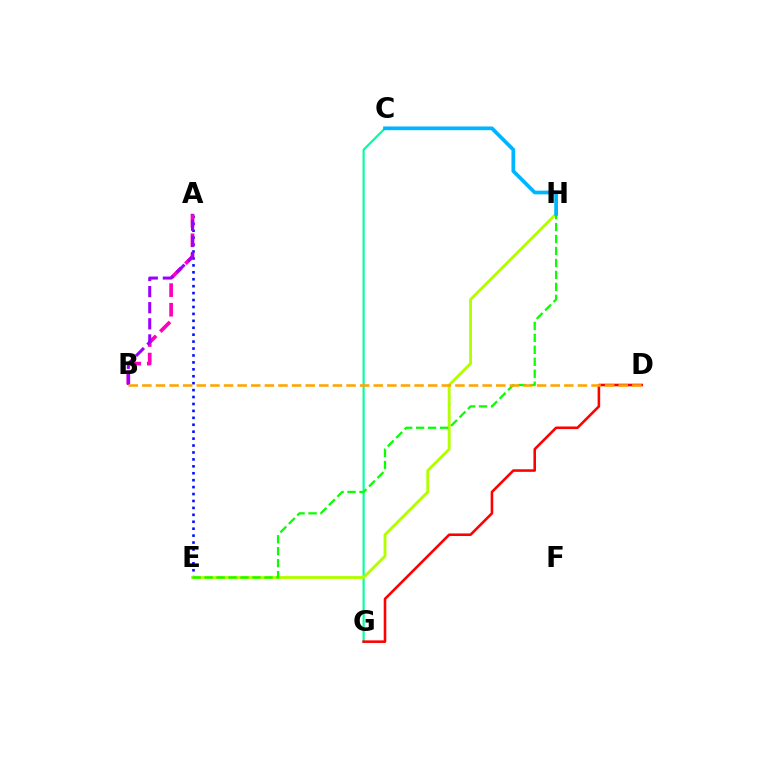{('A', 'E'): [{'color': '#0010ff', 'line_style': 'dotted', 'thickness': 1.88}], ('A', 'B'): [{'color': '#ff00bd', 'line_style': 'dashed', 'thickness': 2.66}, {'color': '#9b00ff', 'line_style': 'dashed', 'thickness': 2.19}], ('C', 'G'): [{'color': '#00ff9d', 'line_style': 'solid', 'thickness': 1.54}], ('E', 'H'): [{'color': '#b3ff00', 'line_style': 'solid', 'thickness': 2.07}, {'color': '#08ff00', 'line_style': 'dashed', 'thickness': 1.63}], ('C', 'H'): [{'color': '#00b5ff', 'line_style': 'solid', 'thickness': 2.68}], ('D', 'G'): [{'color': '#ff0000', 'line_style': 'solid', 'thickness': 1.86}], ('B', 'D'): [{'color': '#ffa500', 'line_style': 'dashed', 'thickness': 1.85}]}